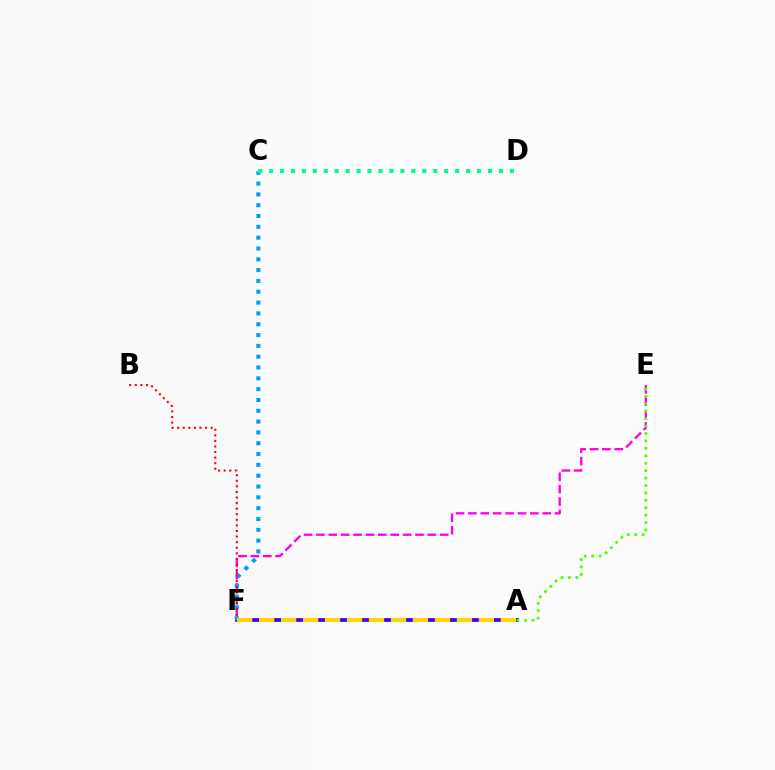{('A', 'F'): [{'color': '#3700ff', 'line_style': 'solid', 'thickness': 2.7}, {'color': '#ffd500', 'line_style': 'dashed', 'thickness': 2.99}], ('E', 'F'): [{'color': '#ff00ed', 'line_style': 'dashed', 'thickness': 1.68}], ('A', 'E'): [{'color': '#4fff00', 'line_style': 'dotted', 'thickness': 2.02}], ('C', 'F'): [{'color': '#009eff', 'line_style': 'dotted', 'thickness': 2.94}], ('B', 'F'): [{'color': '#ff0000', 'line_style': 'dotted', 'thickness': 1.52}], ('C', 'D'): [{'color': '#00ff86', 'line_style': 'dotted', 'thickness': 2.97}]}